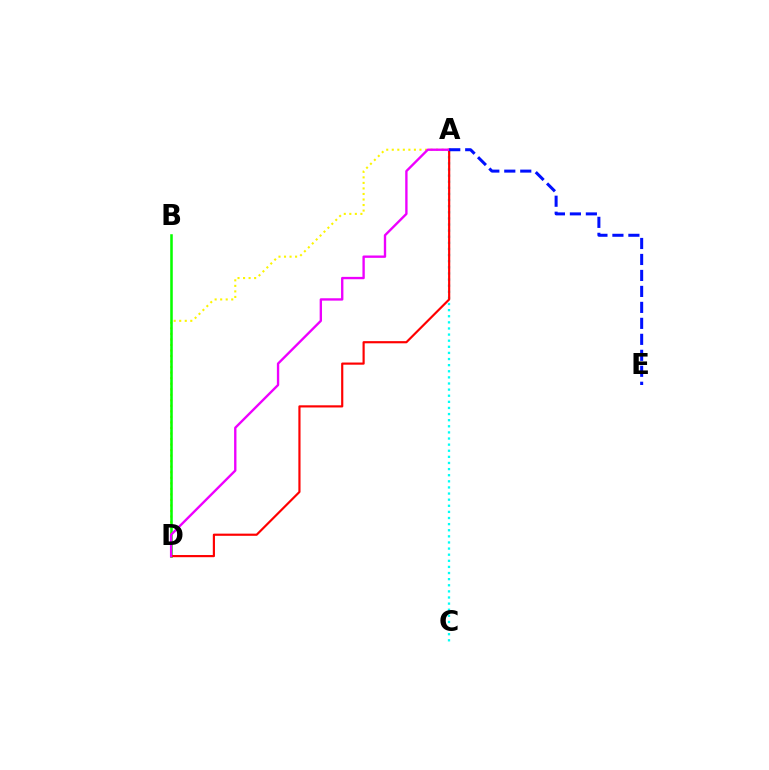{('A', 'D'): [{'color': '#fcf500', 'line_style': 'dotted', 'thickness': 1.5}, {'color': '#ff0000', 'line_style': 'solid', 'thickness': 1.56}, {'color': '#ee00ff', 'line_style': 'solid', 'thickness': 1.7}], ('B', 'D'): [{'color': '#08ff00', 'line_style': 'solid', 'thickness': 1.84}], ('A', 'C'): [{'color': '#00fff6', 'line_style': 'dotted', 'thickness': 1.66}], ('A', 'E'): [{'color': '#0010ff', 'line_style': 'dashed', 'thickness': 2.17}]}